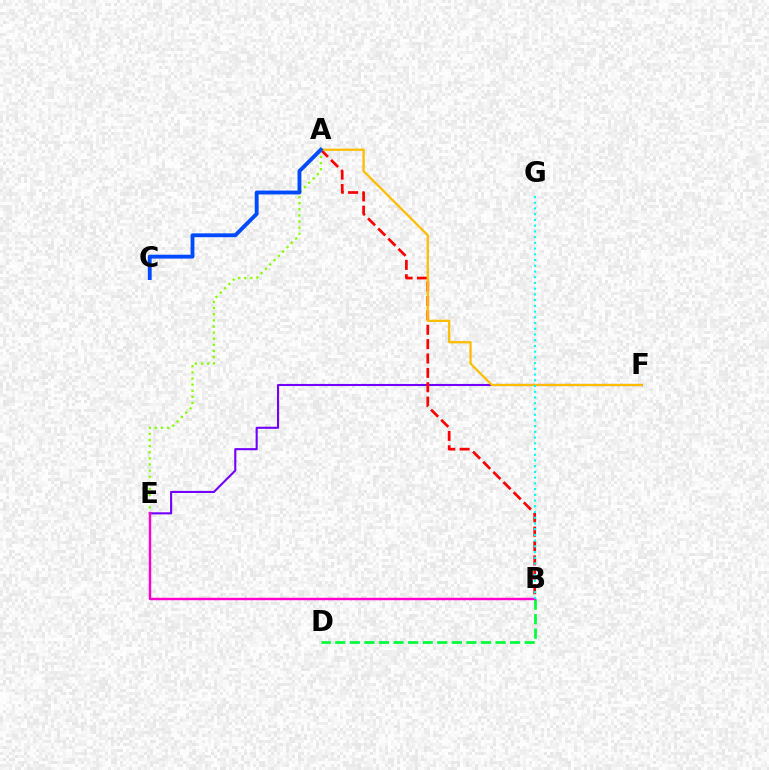{('B', 'D'): [{'color': '#00ff39', 'line_style': 'dashed', 'thickness': 1.98}], ('E', 'F'): [{'color': '#7200ff', 'line_style': 'solid', 'thickness': 1.51}], ('A', 'B'): [{'color': '#ff0000', 'line_style': 'dashed', 'thickness': 1.95}], ('A', 'F'): [{'color': '#ffbd00', 'line_style': 'solid', 'thickness': 1.63}], ('A', 'E'): [{'color': '#84ff00', 'line_style': 'dotted', 'thickness': 1.66}], ('A', 'C'): [{'color': '#004bff', 'line_style': 'solid', 'thickness': 2.78}], ('B', 'E'): [{'color': '#ff00cf', 'line_style': 'solid', 'thickness': 1.75}], ('B', 'G'): [{'color': '#00fff6', 'line_style': 'dotted', 'thickness': 1.56}]}